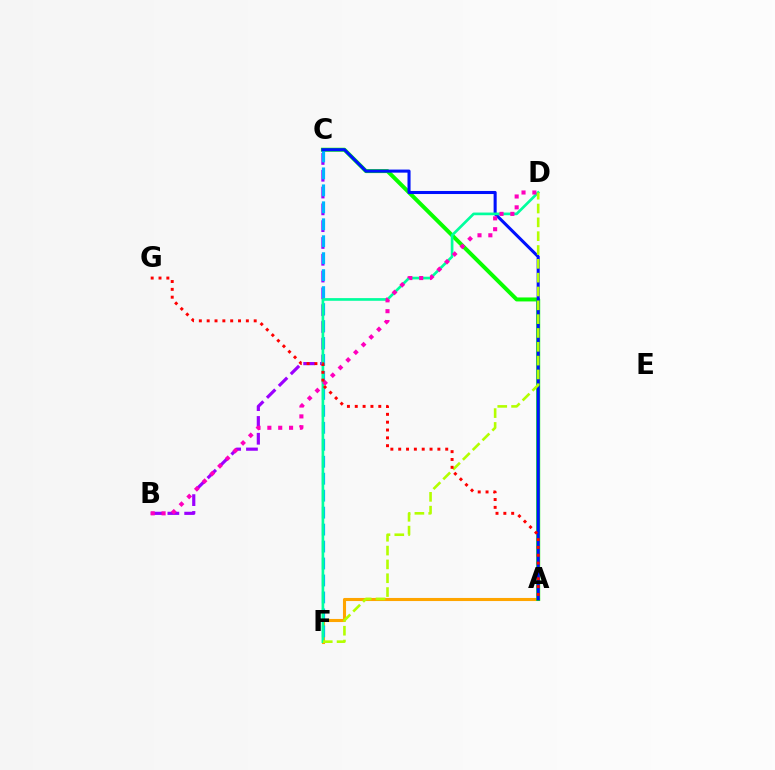{('A', 'F'): [{'color': '#ffa500', 'line_style': 'solid', 'thickness': 2.22}], ('A', 'C'): [{'color': '#08ff00', 'line_style': 'solid', 'thickness': 2.87}, {'color': '#0010ff', 'line_style': 'solid', 'thickness': 2.21}], ('B', 'C'): [{'color': '#9b00ff', 'line_style': 'dashed', 'thickness': 2.28}], ('C', 'F'): [{'color': '#00b5ff', 'line_style': 'dashed', 'thickness': 2.3}], ('D', 'F'): [{'color': '#00ff9d', 'line_style': 'solid', 'thickness': 1.92}, {'color': '#b3ff00', 'line_style': 'dashed', 'thickness': 1.88}], ('B', 'D'): [{'color': '#ff00bd', 'line_style': 'dotted', 'thickness': 2.95}], ('A', 'G'): [{'color': '#ff0000', 'line_style': 'dotted', 'thickness': 2.13}]}